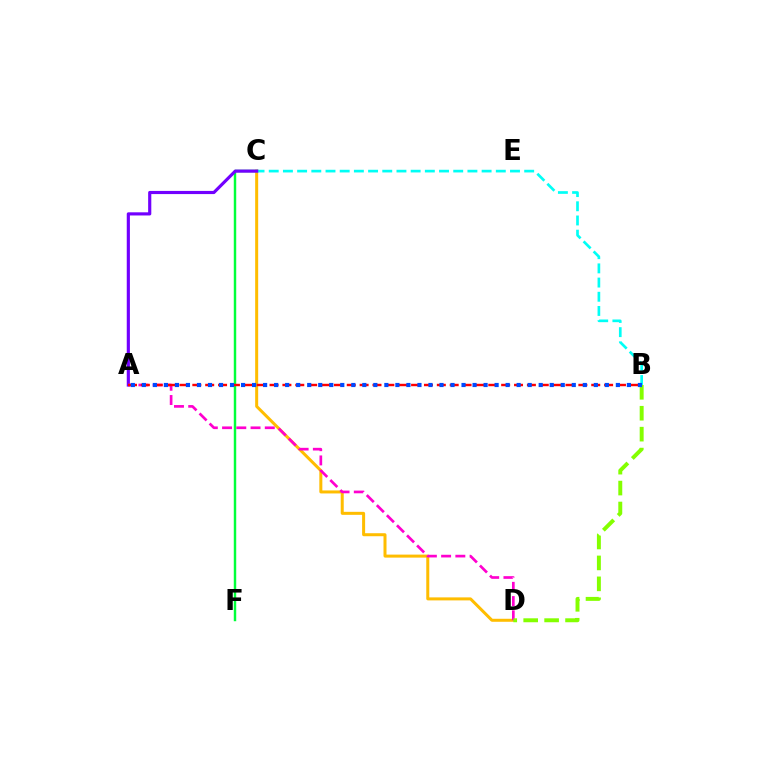{('C', 'F'): [{'color': '#00ff39', 'line_style': 'solid', 'thickness': 1.76}], ('C', 'D'): [{'color': '#ffbd00', 'line_style': 'solid', 'thickness': 2.17}], ('B', 'C'): [{'color': '#00fff6', 'line_style': 'dashed', 'thickness': 1.93}], ('A', 'C'): [{'color': '#7200ff', 'line_style': 'solid', 'thickness': 2.27}], ('A', 'D'): [{'color': '#ff00cf', 'line_style': 'dashed', 'thickness': 1.93}], ('B', 'D'): [{'color': '#84ff00', 'line_style': 'dashed', 'thickness': 2.84}], ('A', 'B'): [{'color': '#ff0000', 'line_style': 'dashed', 'thickness': 1.75}, {'color': '#004bff', 'line_style': 'dotted', 'thickness': 3.0}]}